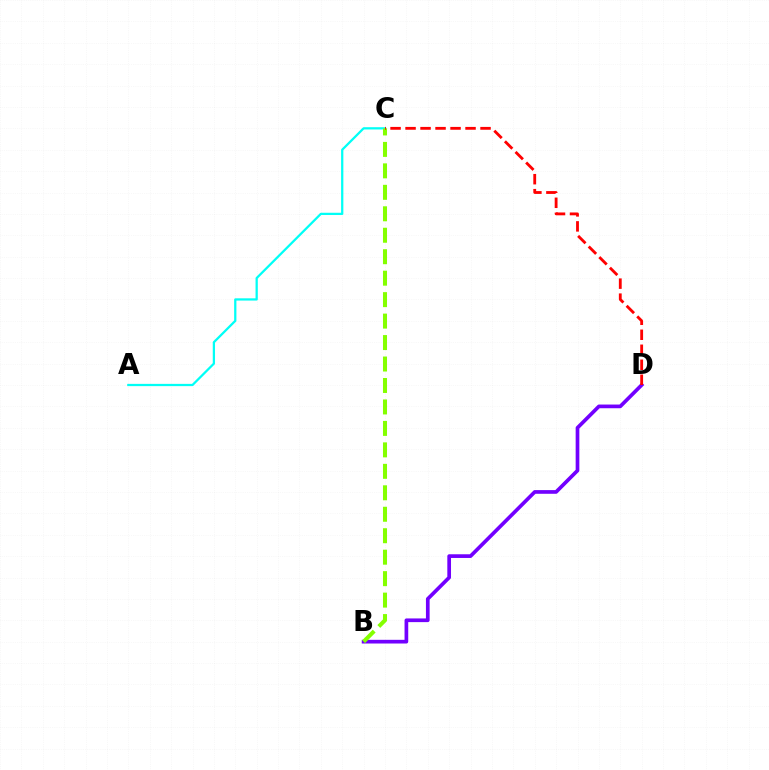{('A', 'C'): [{'color': '#00fff6', 'line_style': 'solid', 'thickness': 1.62}], ('B', 'D'): [{'color': '#7200ff', 'line_style': 'solid', 'thickness': 2.66}], ('B', 'C'): [{'color': '#84ff00', 'line_style': 'dashed', 'thickness': 2.92}], ('C', 'D'): [{'color': '#ff0000', 'line_style': 'dashed', 'thickness': 2.04}]}